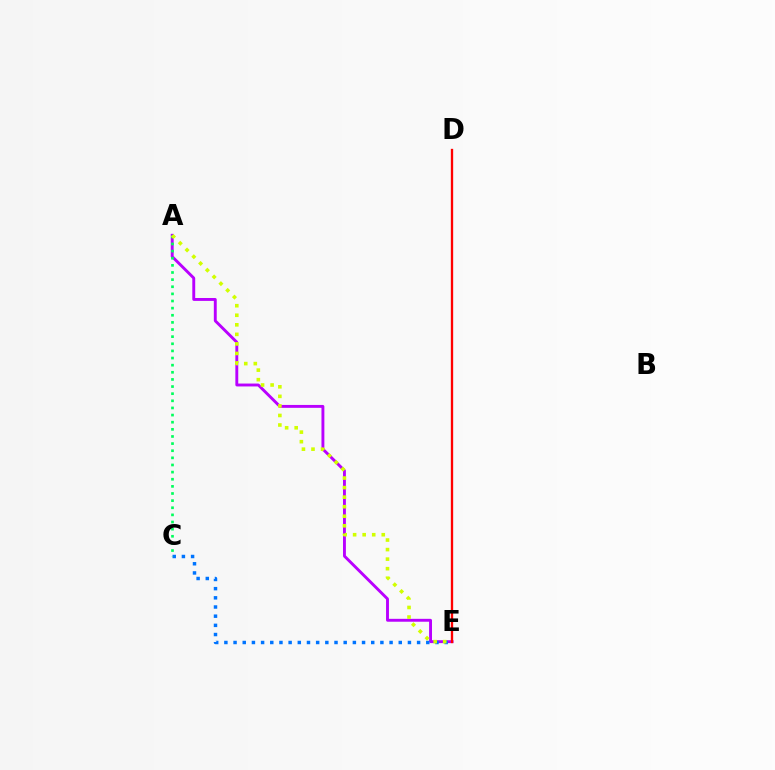{('A', 'E'): [{'color': '#b900ff', 'line_style': 'solid', 'thickness': 2.09}, {'color': '#d1ff00', 'line_style': 'dotted', 'thickness': 2.59}], ('C', 'E'): [{'color': '#0074ff', 'line_style': 'dotted', 'thickness': 2.49}], ('A', 'C'): [{'color': '#00ff5c', 'line_style': 'dotted', 'thickness': 1.94}], ('D', 'E'): [{'color': '#ff0000', 'line_style': 'solid', 'thickness': 1.67}]}